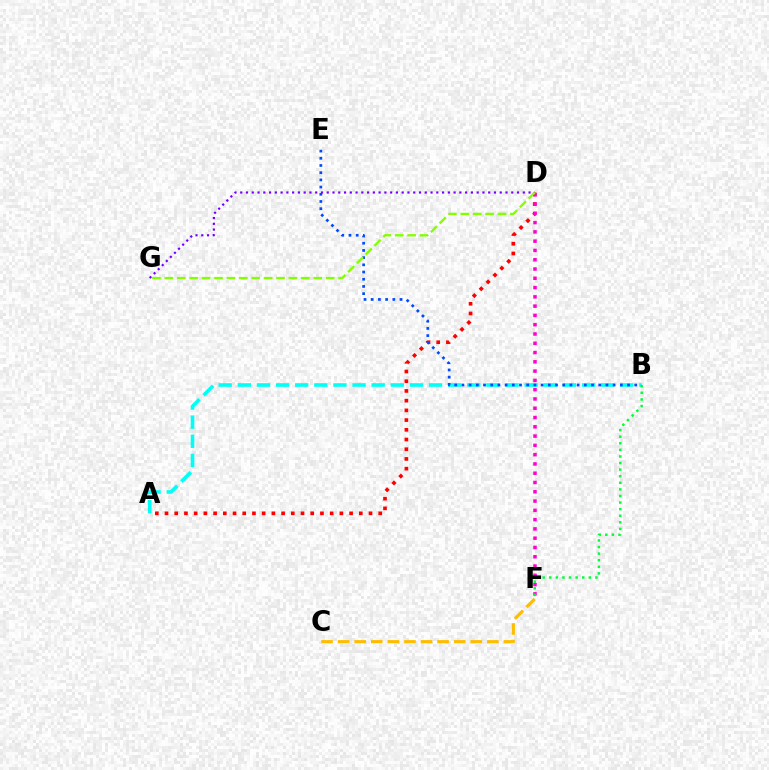{('A', 'B'): [{'color': '#00fff6', 'line_style': 'dashed', 'thickness': 2.6}], ('A', 'D'): [{'color': '#ff0000', 'line_style': 'dotted', 'thickness': 2.64}], ('D', 'F'): [{'color': '#ff00cf', 'line_style': 'dotted', 'thickness': 2.52}], ('C', 'F'): [{'color': '#ffbd00', 'line_style': 'dashed', 'thickness': 2.25}], ('B', 'E'): [{'color': '#004bff', 'line_style': 'dotted', 'thickness': 1.96}], ('D', 'G'): [{'color': '#7200ff', 'line_style': 'dotted', 'thickness': 1.57}, {'color': '#84ff00', 'line_style': 'dashed', 'thickness': 1.69}], ('B', 'F'): [{'color': '#00ff39', 'line_style': 'dotted', 'thickness': 1.79}]}